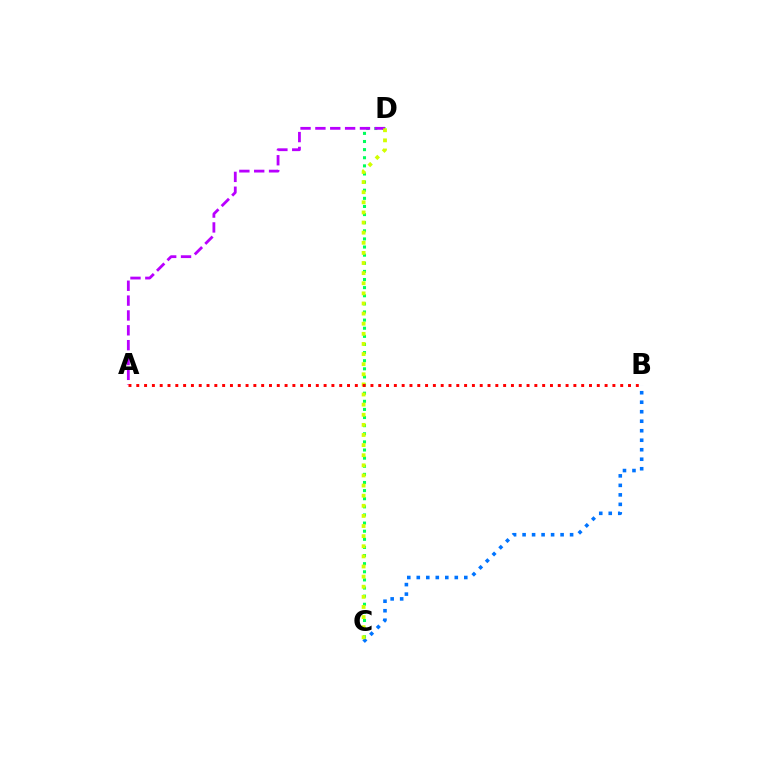{('C', 'D'): [{'color': '#00ff5c', 'line_style': 'dotted', 'thickness': 2.21}, {'color': '#d1ff00', 'line_style': 'dotted', 'thickness': 2.75}], ('A', 'D'): [{'color': '#b900ff', 'line_style': 'dashed', 'thickness': 2.02}], ('B', 'C'): [{'color': '#0074ff', 'line_style': 'dotted', 'thickness': 2.58}], ('A', 'B'): [{'color': '#ff0000', 'line_style': 'dotted', 'thickness': 2.12}]}